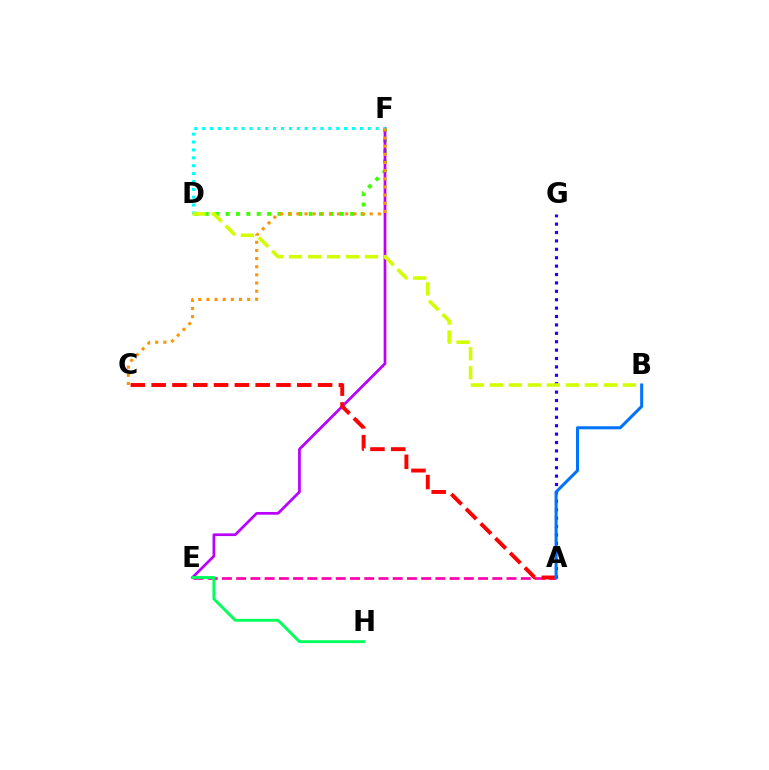{('A', 'G'): [{'color': '#2500ff', 'line_style': 'dotted', 'thickness': 2.28}], ('D', 'F'): [{'color': '#3dff00', 'line_style': 'dotted', 'thickness': 2.82}, {'color': '#00fff6', 'line_style': 'dotted', 'thickness': 2.14}], ('E', 'F'): [{'color': '#b900ff', 'line_style': 'solid', 'thickness': 1.96}], ('A', 'E'): [{'color': '#ff00ac', 'line_style': 'dashed', 'thickness': 1.93}], ('B', 'D'): [{'color': '#d1ff00', 'line_style': 'dashed', 'thickness': 2.58}], ('A', 'C'): [{'color': '#ff0000', 'line_style': 'dashed', 'thickness': 2.83}], ('C', 'F'): [{'color': '#ff9400', 'line_style': 'dotted', 'thickness': 2.21}], ('A', 'B'): [{'color': '#0074ff', 'line_style': 'solid', 'thickness': 2.19}], ('E', 'H'): [{'color': '#00ff5c', 'line_style': 'solid', 'thickness': 2.07}]}